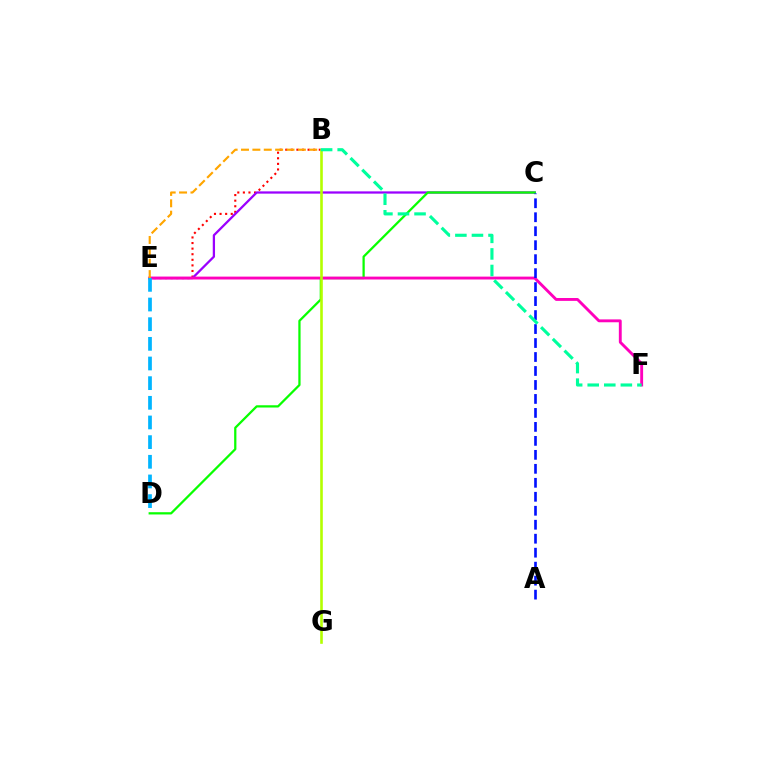{('B', 'E'): [{'color': '#ff0000', 'line_style': 'dotted', 'thickness': 1.52}, {'color': '#ffa500', 'line_style': 'dashed', 'thickness': 1.55}], ('C', 'E'): [{'color': '#9b00ff', 'line_style': 'solid', 'thickness': 1.63}], ('C', 'D'): [{'color': '#08ff00', 'line_style': 'solid', 'thickness': 1.62}], ('E', 'F'): [{'color': '#ff00bd', 'line_style': 'solid', 'thickness': 2.07}], ('D', 'E'): [{'color': '#00b5ff', 'line_style': 'dashed', 'thickness': 2.67}], ('A', 'C'): [{'color': '#0010ff', 'line_style': 'dashed', 'thickness': 1.9}], ('B', 'G'): [{'color': '#b3ff00', 'line_style': 'solid', 'thickness': 1.88}], ('B', 'F'): [{'color': '#00ff9d', 'line_style': 'dashed', 'thickness': 2.25}]}